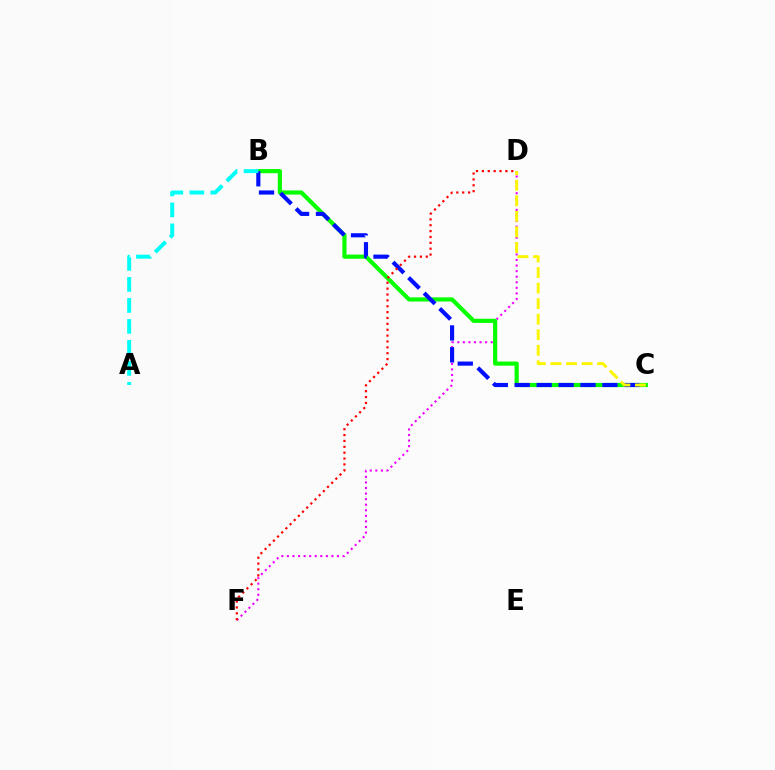{('D', 'F'): [{'color': '#ee00ff', 'line_style': 'dotted', 'thickness': 1.51}, {'color': '#ff0000', 'line_style': 'dotted', 'thickness': 1.59}], ('B', 'C'): [{'color': '#08ff00', 'line_style': 'solid', 'thickness': 3.0}, {'color': '#0010ff', 'line_style': 'dashed', 'thickness': 2.98}], ('A', 'B'): [{'color': '#00fff6', 'line_style': 'dashed', 'thickness': 2.85}], ('C', 'D'): [{'color': '#fcf500', 'line_style': 'dashed', 'thickness': 2.11}]}